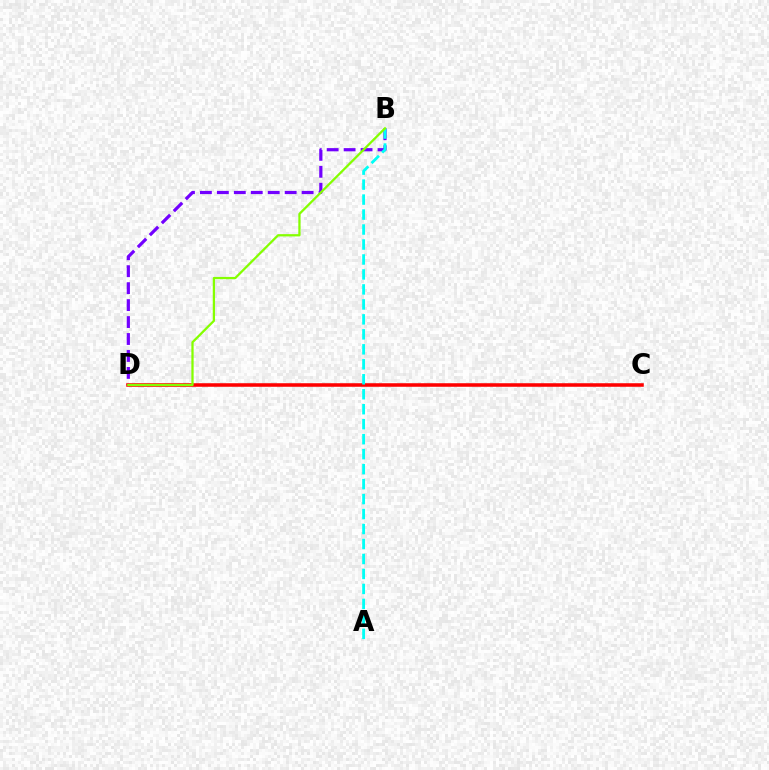{('B', 'D'): [{'color': '#7200ff', 'line_style': 'dashed', 'thickness': 2.3}, {'color': '#84ff00', 'line_style': 'solid', 'thickness': 1.63}], ('C', 'D'): [{'color': '#ff0000', 'line_style': 'solid', 'thickness': 2.55}], ('A', 'B'): [{'color': '#00fff6', 'line_style': 'dashed', 'thickness': 2.03}]}